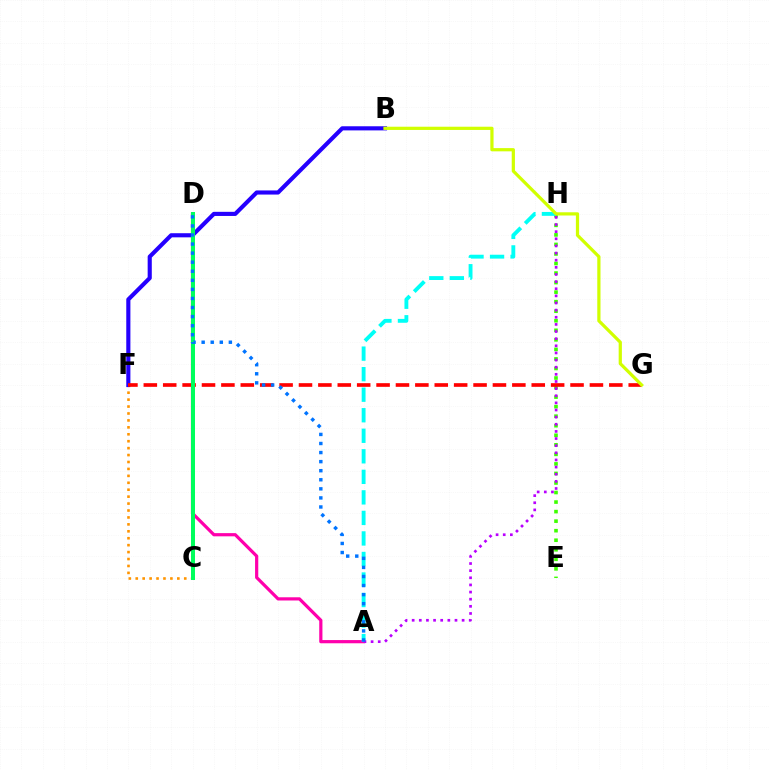{('A', 'D'): [{'color': '#ff00ac', 'line_style': 'solid', 'thickness': 2.31}, {'color': '#0074ff', 'line_style': 'dotted', 'thickness': 2.46}], ('E', 'H'): [{'color': '#3dff00', 'line_style': 'dotted', 'thickness': 2.59}], ('C', 'F'): [{'color': '#ff9400', 'line_style': 'dotted', 'thickness': 1.88}], ('B', 'F'): [{'color': '#2500ff', 'line_style': 'solid', 'thickness': 2.97}], ('F', 'G'): [{'color': '#ff0000', 'line_style': 'dashed', 'thickness': 2.63}], ('A', 'H'): [{'color': '#00fff6', 'line_style': 'dashed', 'thickness': 2.79}, {'color': '#b900ff', 'line_style': 'dotted', 'thickness': 1.94}], ('C', 'D'): [{'color': '#00ff5c', 'line_style': 'solid', 'thickness': 2.87}], ('B', 'G'): [{'color': '#d1ff00', 'line_style': 'solid', 'thickness': 2.32}]}